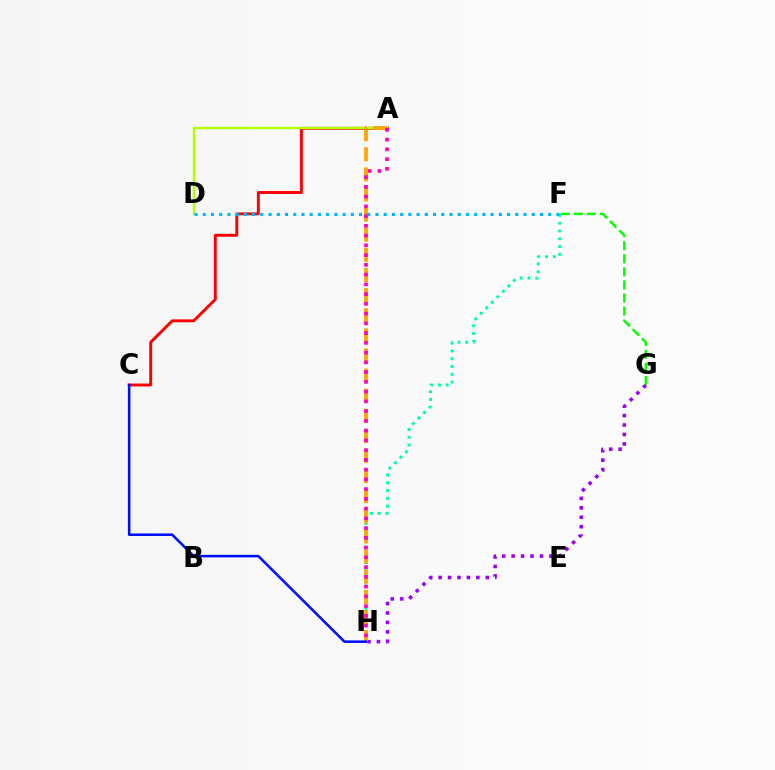{('A', 'C'): [{'color': '#ff0000', 'line_style': 'solid', 'thickness': 2.1}], ('F', 'H'): [{'color': '#00ff9d', 'line_style': 'dotted', 'thickness': 2.12}], ('A', 'D'): [{'color': '#b3ff00', 'line_style': 'solid', 'thickness': 1.74}], ('G', 'H'): [{'color': '#9b00ff', 'line_style': 'dotted', 'thickness': 2.56}], ('A', 'H'): [{'color': '#ffa500', 'line_style': 'dashed', 'thickness': 2.73}, {'color': '#ff00bd', 'line_style': 'dotted', 'thickness': 2.65}], ('D', 'F'): [{'color': '#00b5ff', 'line_style': 'dotted', 'thickness': 2.23}], ('C', 'H'): [{'color': '#0010ff', 'line_style': 'solid', 'thickness': 1.84}], ('F', 'G'): [{'color': '#08ff00', 'line_style': 'dashed', 'thickness': 1.77}]}